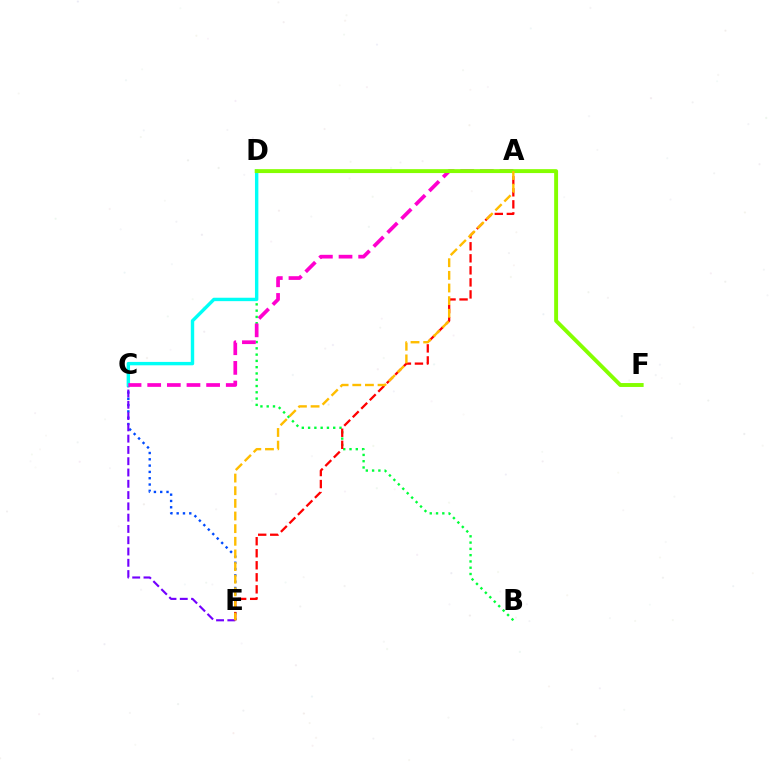{('C', 'E'): [{'color': '#004bff', 'line_style': 'dotted', 'thickness': 1.71}, {'color': '#7200ff', 'line_style': 'dashed', 'thickness': 1.53}], ('B', 'D'): [{'color': '#00ff39', 'line_style': 'dotted', 'thickness': 1.71}], ('A', 'E'): [{'color': '#ff0000', 'line_style': 'dashed', 'thickness': 1.63}, {'color': '#ffbd00', 'line_style': 'dashed', 'thickness': 1.72}], ('C', 'D'): [{'color': '#00fff6', 'line_style': 'solid', 'thickness': 2.45}], ('A', 'C'): [{'color': '#ff00cf', 'line_style': 'dashed', 'thickness': 2.67}], ('D', 'F'): [{'color': '#84ff00', 'line_style': 'solid', 'thickness': 2.81}]}